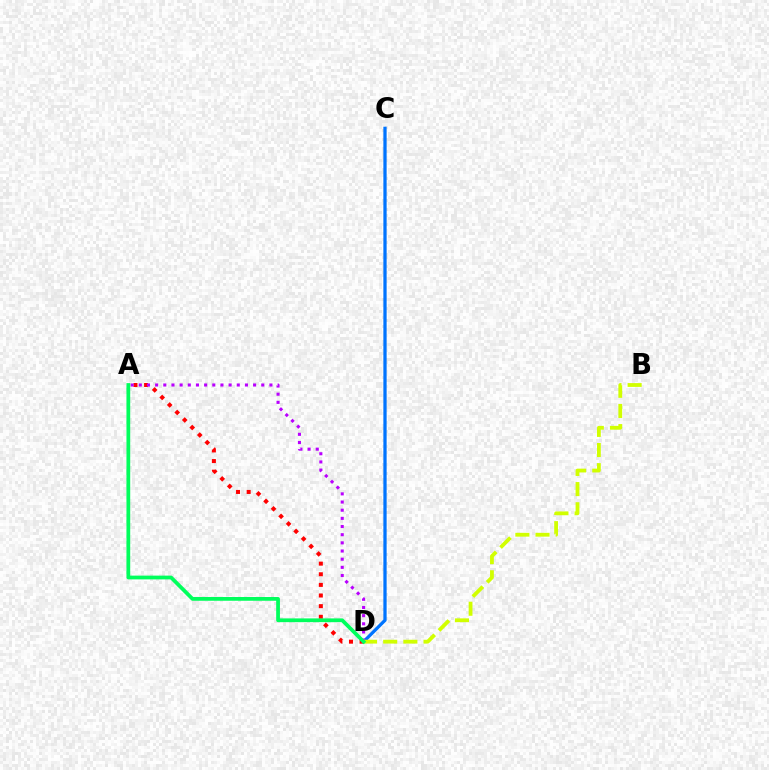{('A', 'D'): [{'color': '#ff0000', 'line_style': 'dotted', 'thickness': 2.89}, {'color': '#b900ff', 'line_style': 'dotted', 'thickness': 2.22}, {'color': '#00ff5c', 'line_style': 'solid', 'thickness': 2.7}], ('C', 'D'): [{'color': '#0074ff', 'line_style': 'solid', 'thickness': 2.35}], ('B', 'D'): [{'color': '#d1ff00', 'line_style': 'dashed', 'thickness': 2.74}]}